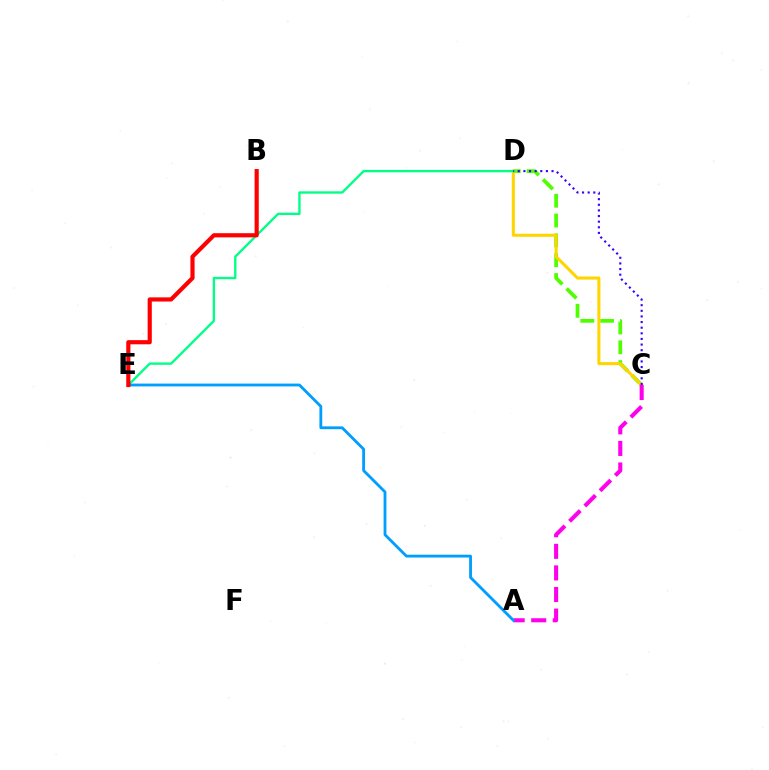{('C', 'D'): [{'color': '#4fff00', 'line_style': 'dashed', 'thickness': 2.69}, {'color': '#ffd500', 'line_style': 'solid', 'thickness': 2.2}, {'color': '#3700ff', 'line_style': 'dotted', 'thickness': 1.53}], ('A', 'C'): [{'color': '#ff00ed', 'line_style': 'dashed', 'thickness': 2.93}], ('D', 'E'): [{'color': '#00ff86', 'line_style': 'solid', 'thickness': 1.69}], ('A', 'E'): [{'color': '#009eff', 'line_style': 'solid', 'thickness': 2.03}], ('B', 'E'): [{'color': '#ff0000', 'line_style': 'solid', 'thickness': 3.0}]}